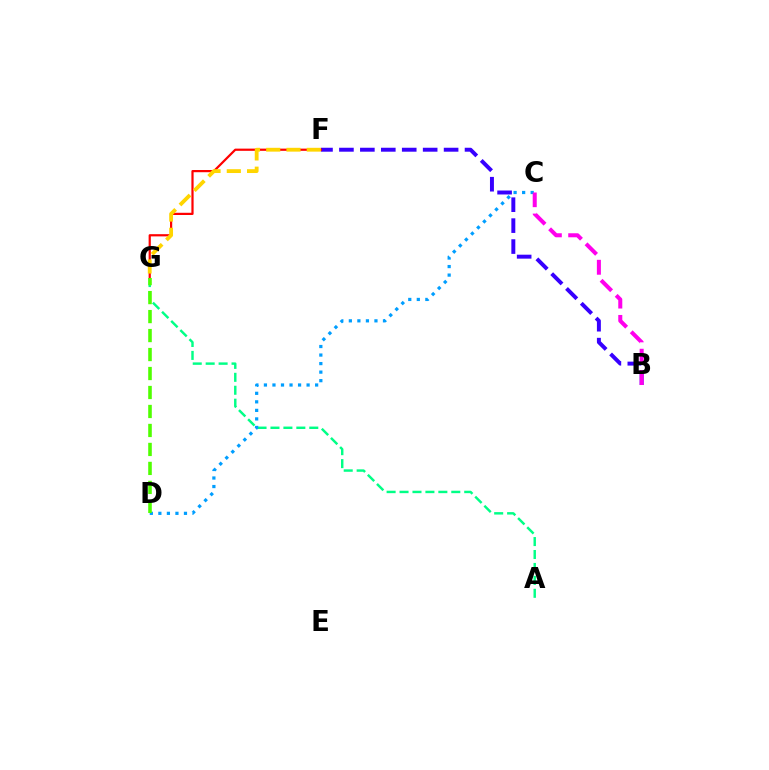{('A', 'G'): [{'color': '#00ff86', 'line_style': 'dashed', 'thickness': 1.76}], ('B', 'F'): [{'color': '#3700ff', 'line_style': 'dashed', 'thickness': 2.84}], ('C', 'D'): [{'color': '#009eff', 'line_style': 'dotted', 'thickness': 2.32}], ('B', 'C'): [{'color': '#ff00ed', 'line_style': 'dashed', 'thickness': 2.9}], ('F', 'G'): [{'color': '#ff0000', 'line_style': 'solid', 'thickness': 1.59}, {'color': '#ffd500', 'line_style': 'dashed', 'thickness': 2.75}], ('D', 'G'): [{'color': '#4fff00', 'line_style': 'dashed', 'thickness': 2.58}]}